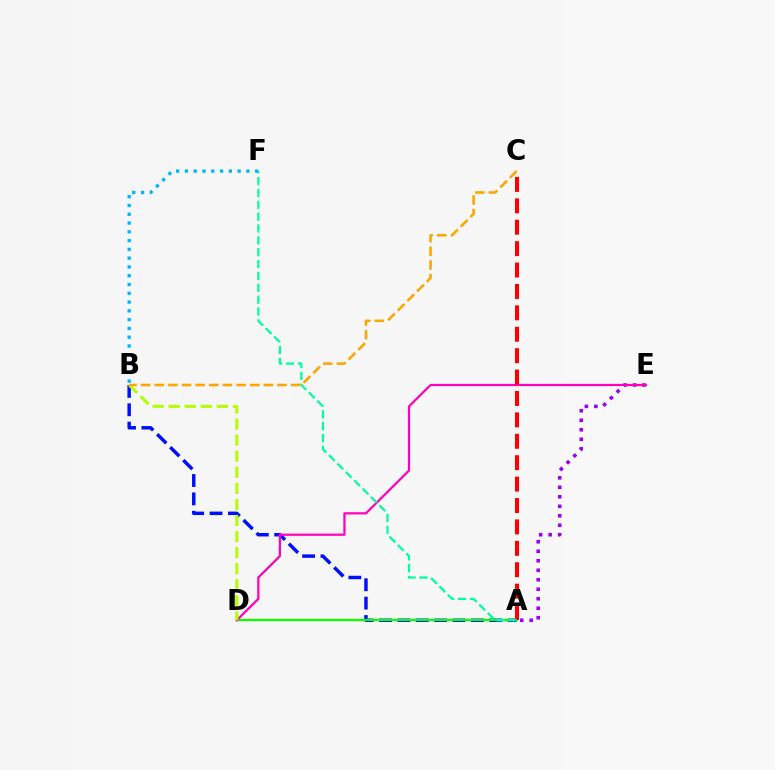{('A', 'B'): [{'color': '#0010ff', 'line_style': 'dashed', 'thickness': 2.49}], ('A', 'E'): [{'color': '#9b00ff', 'line_style': 'dotted', 'thickness': 2.58}], ('A', 'D'): [{'color': '#08ff00', 'line_style': 'solid', 'thickness': 1.63}], ('D', 'E'): [{'color': '#ff00bd', 'line_style': 'solid', 'thickness': 1.6}], ('A', 'C'): [{'color': '#ff0000', 'line_style': 'dashed', 'thickness': 2.91}], ('A', 'F'): [{'color': '#00ff9d', 'line_style': 'dashed', 'thickness': 1.61}], ('B', 'D'): [{'color': '#b3ff00', 'line_style': 'dashed', 'thickness': 2.18}], ('B', 'C'): [{'color': '#ffa500', 'line_style': 'dashed', 'thickness': 1.85}], ('B', 'F'): [{'color': '#00b5ff', 'line_style': 'dotted', 'thickness': 2.39}]}